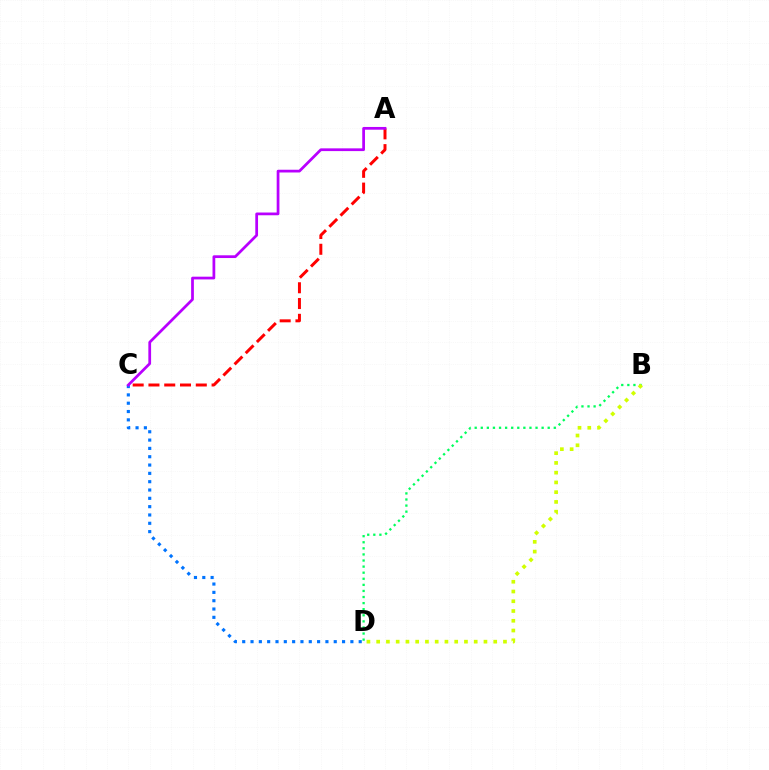{('C', 'D'): [{'color': '#0074ff', 'line_style': 'dotted', 'thickness': 2.26}], ('B', 'D'): [{'color': '#00ff5c', 'line_style': 'dotted', 'thickness': 1.65}, {'color': '#d1ff00', 'line_style': 'dotted', 'thickness': 2.65}], ('A', 'C'): [{'color': '#ff0000', 'line_style': 'dashed', 'thickness': 2.14}, {'color': '#b900ff', 'line_style': 'solid', 'thickness': 1.98}]}